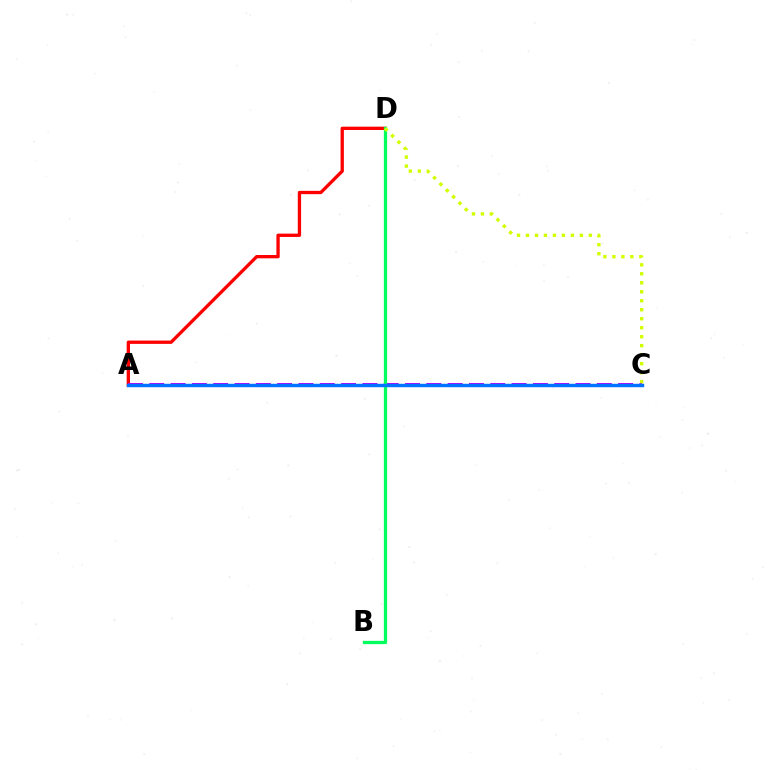{('A', 'D'): [{'color': '#ff0000', 'line_style': 'solid', 'thickness': 2.39}], ('A', 'C'): [{'color': '#b900ff', 'line_style': 'dashed', 'thickness': 2.9}, {'color': '#0074ff', 'line_style': 'solid', 'thickness': 2.46}], ('B', 'D'): [{'color': '#00ff5c', 'line_style': 'solid', 'thickness': 2.36}], ('C', 'D'): [{'color': '#d1ff00', 'line_style': 'dotted', 'thickness': 2.44}]}